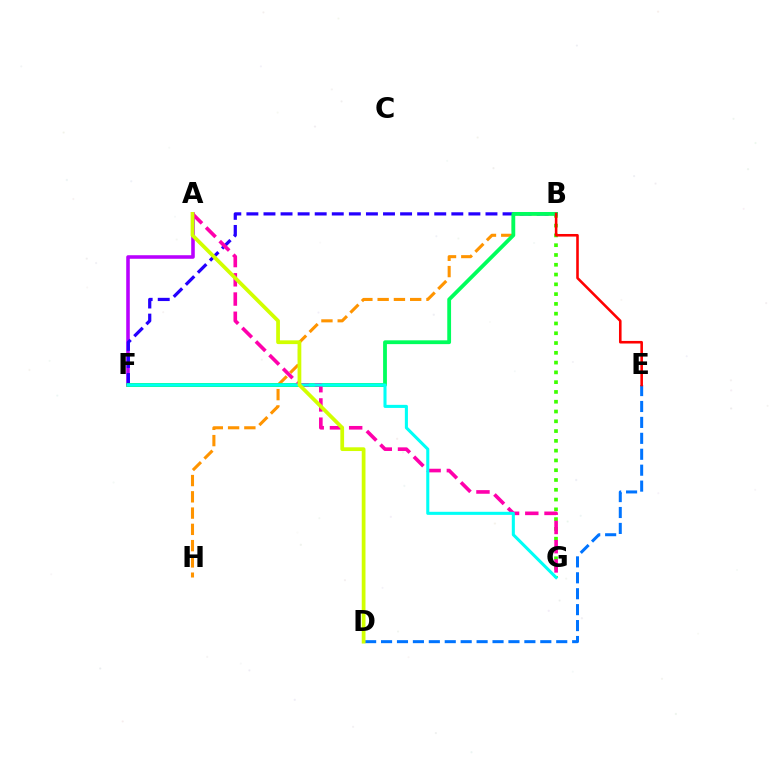{('A', 'F'): [{'color': '#b900ff', 'line_style': 'solid', 'thickness': 2.56}], ('B', 'G'): [{'color': '#3dff00', 'line_style': 'dotted', 'thickness': 2.66}], ('B', 'H'): [{'color': '#ff9400', 'line_style': 'dashed', 'thickness': 2.21}], ('B', 'F'): [{'color': '#2500ff', 'line_style': 'dashed', 'thickness': 2.32}, {'color': '#00ff5c', 'line_style': 'solid', 'thickness': 2.74}], ('D', 'E'): [{'color': '#0074ff', 'line_style': 'dashed', 'thickness': 2.16}], ('A', 'G'): [{'color': '#ff00ac', 'line_style': 'dashed', 'thickness': 2.61}], ('F', 'G'): [{'color': '#00fff6', 'line_style': 'solid', 'thickness': 2.21}], ('A', 'D'): [{'color': '#d1ff00', 'line_style': 'solid', 'thickness': 2.7}], ('B', 'E'): [{'color': '#ff0000', 'line_style': 'solid', 'thickness': 1.86}]}